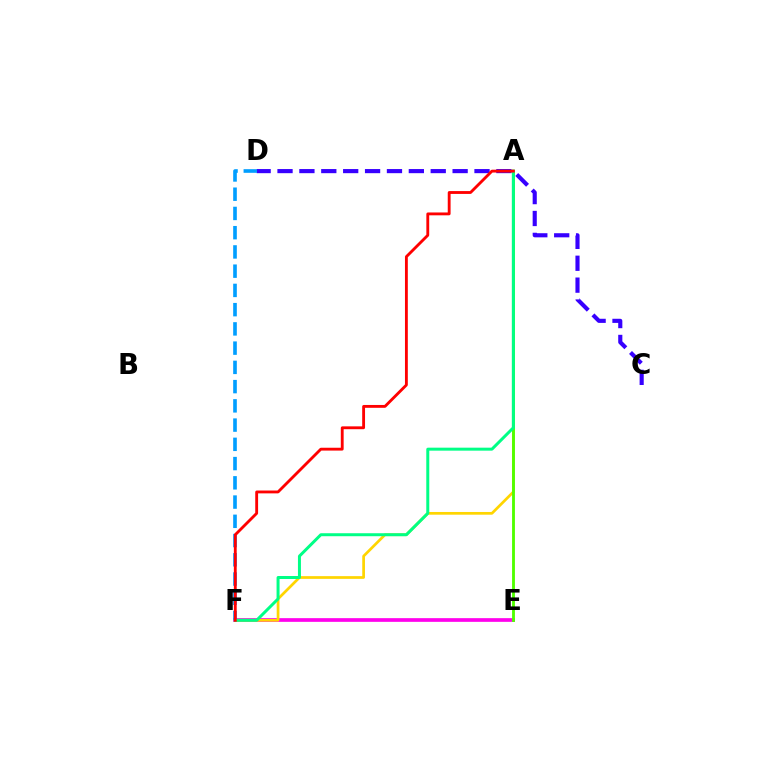{('C', 'D'): [{'color': '#3700ff', 'line_style': 'dashed', 'thickness': 2.97}], ('E', 'F'): [{'color': '#ff00ed', 'line_style': 'solid', 'thickness': 2.65}], ('D', 'F'): [{'color': '#009eff', 'line_style': 'dashed', 'thickness': 2.61}], ('A', 'F'): [{'color': '#ffd500', 'line_style': 'solid', 'thickness': 1.96}, {'color': '#00ff86', 'line_style': 'solid', 'thickness': 2.15}, {'color': '#ff0000', 'line_style': 'solid', 'thickness': 2.05}], ('A', 'E'): [{'color': '#4fff00', 'line_style': 'solid', 'thickness': 2.06}]}